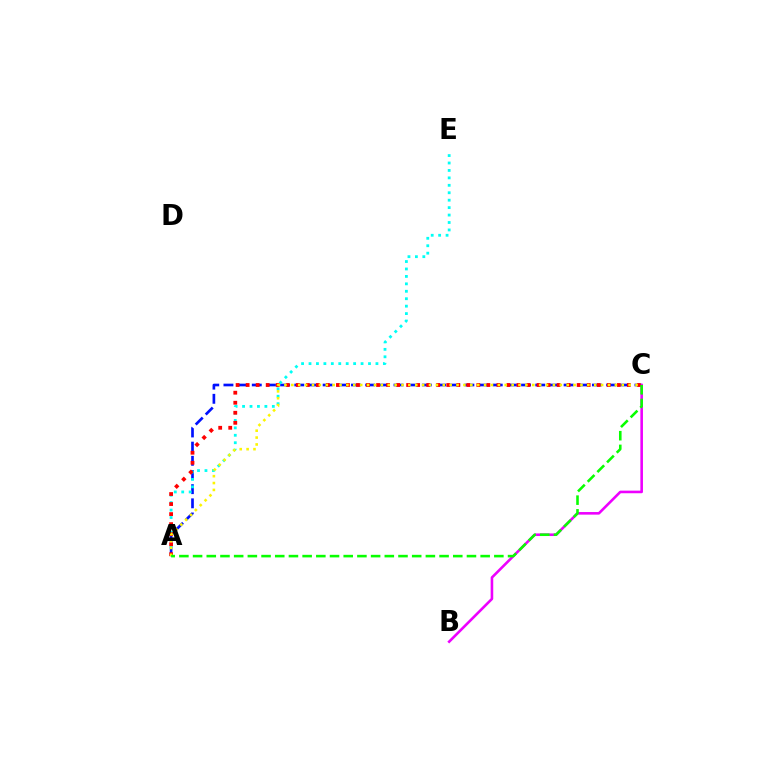{('A', 'C'): [{'color': '#0010ff', 'line_style': 'dashed', 'thickness': 1.93}, {'color': '#ff0000', 'line_style': 'dotted', 'thickness': 2.73}, {'color': '#fcf500', 'line_style': 'dotted', 'thickness': 1.87}, {'color': '#08ff00', 'line_style': 'dashed', 'thickness': 1.86}], ('B', 'C'): [{'color': '#ee00ff', 'line_style': 'solid', 'thickness': 1.87}], ('A', 'E'): [{'color': '#00fff6', 'line_style': 'dotted', 'thickness': 2.02}]}